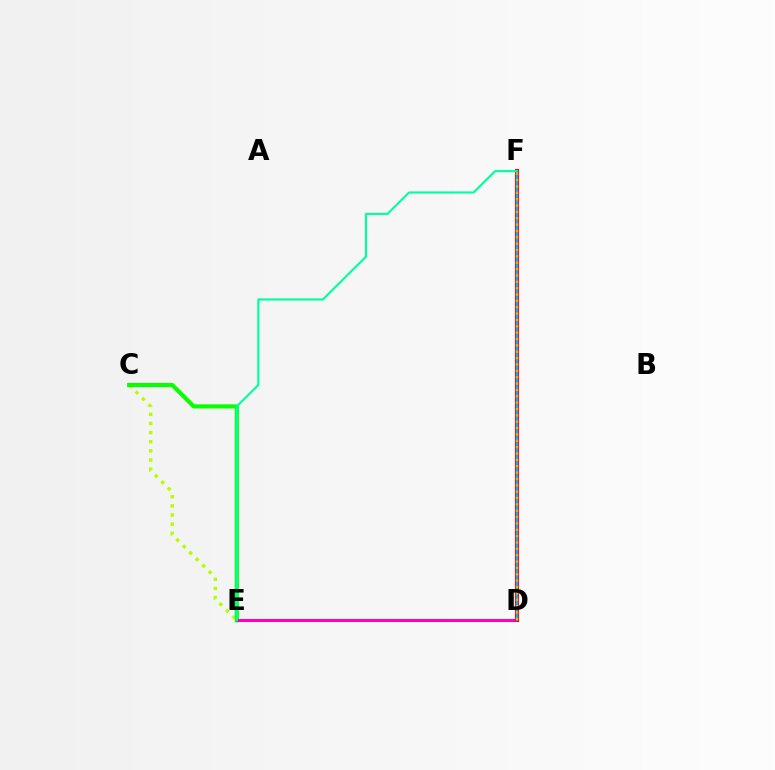{('D', 'F'): [{'color': '#9b00ff', 'line_style': 'dotted', 'thickness': 1.65}, {'color': '#0010ff', 'line_style': 'solid', 'thickness': 2.08}, {'color': '#ff0000', 'line_style': 'solid', 'thickness': 2.97}, {'color': '#00b5ff', 'line_style': 'solid', 'thickness': 1.64}, {'color': '#ffa500', 'line_style': 'dotted', 'thickness': 1.73}], ('C', 'E'): [{'color': '#b3ff00', 'line_style': 'dotted', 'thickness': 2.48}, {'color': '#08ff00', 'line_style': 'solid', 'thickness': 3.0}], ('D', 'E'): [{'color': '#ff00bd', 'line_style': 'solid', 'thickness': 2.2}], ('E', 'F'): [{'color': '#00ff9d', 'line_style': 'solid', 'thickness': 1.53}]}